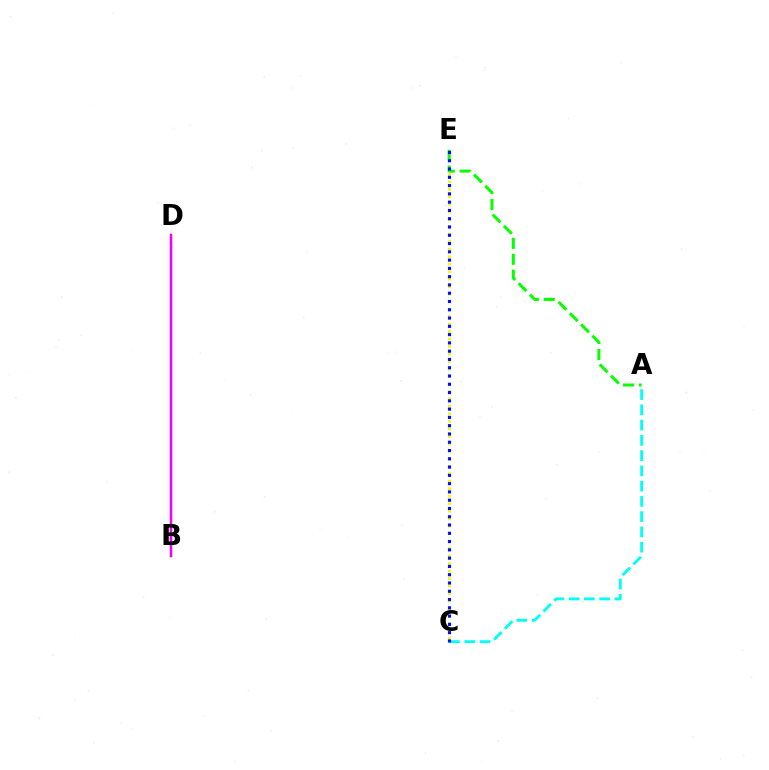{('C', 'E'): [{'color': '#fcf500', 'line_style': 'dotted', 'thickness': 2.03}, {'color': '#0010ff', 'line_style': 'dotted', 'thickness': 2.25}], ('A', 'C'): [{'color': '#00fff6', 'line_style': 'dashed', 'thickness': 2.07}], ('A', 'E'): [{'color': '#08ff00', 'line_style': 'dashed', 'thickness': 2.16}], ('B', 'D'): [{'color': '#ff0000', 'line_style': 'solid', 'thickness': 1.65}, {'color': '#ee00ff', 'line_style': 'solid', 'thickness': 1.64}]}